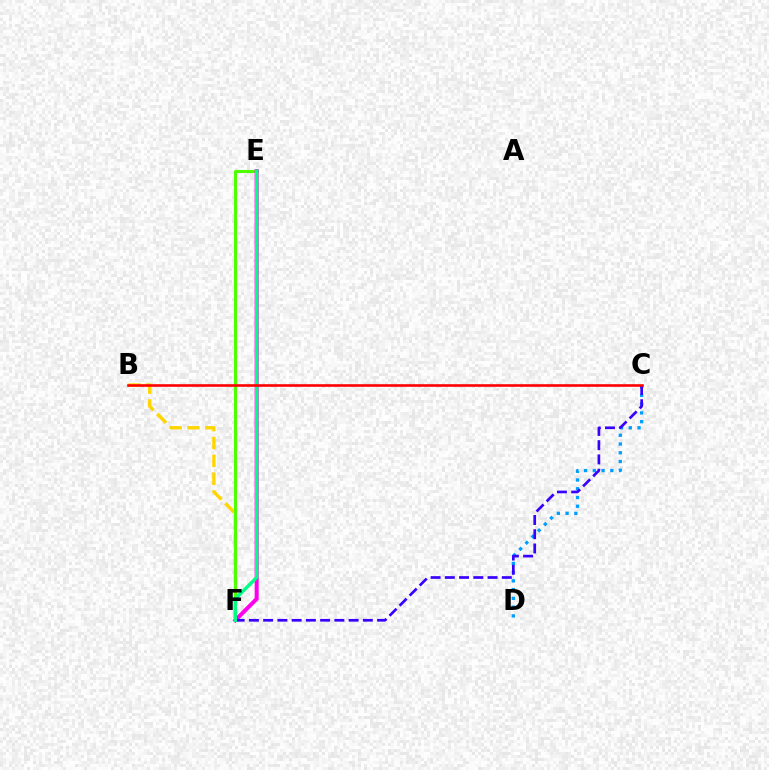{('B', 'F'): [{'color': '#ffd500', 'line_style': 'dashed', 'thickness': 2.42}], ('E', 'F'): [{'color': '#4fff00', 'line_style': 'solid', 'thickness': 2.22}, {'color': '#ff00ed', 'line_style': 'solid', 'thickness': 2.89}, {'color': '#00ff86', 'line_style': 'solid', 'thickness': 2.43}], ('C', 'D'): [{'color': '#009eff', 'line_style': 'dotted', 'thickness': 2.38}], ('C', 'F'): [{'color': '#3700ff', 'line_style': 'dashed', 'thickness': 1.93}], ('B', 'C'): [{'color': '#ff0000', 'line_style': 'solid', 'thickness': 1.88}]}